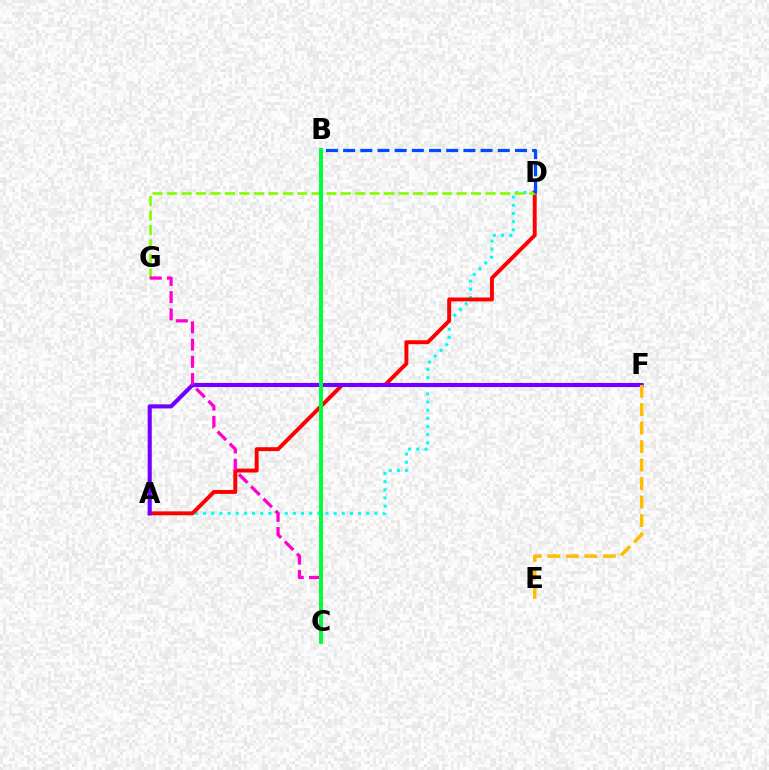{('A', 'D'): [{'color': '#00fff6', 'line_style': 'dotted', 'thickness': 2.22}, {'color': '#ff0000', 'line_style': 'solid', 'thickness': 2.82}], ('D', 'G'): [{'color': '#84ff00', 'line_style': 'dashed', 'thickness': 1.97}], ('A', 'F'): [{'color': '#7200ff', 'line_style': 'solid', 'thickness': 2.94}], ('E', 'F'): [{'color': '#ffbd00', 'line_style': 'dashed', 'thickness': 2.51}], ('C', 'G'): [{'color': '#ff00cf', 'line_style': 'dashed', 'thickness': 2.34}], ('B', 'C'): [{'color': '#00ff39', 'line_style': 'solid', 'thickness': 2.82}], ('B', 'D'): [{'color': '#004bff', 'line_style': 'dashed', 'thickness': 2.33}]}